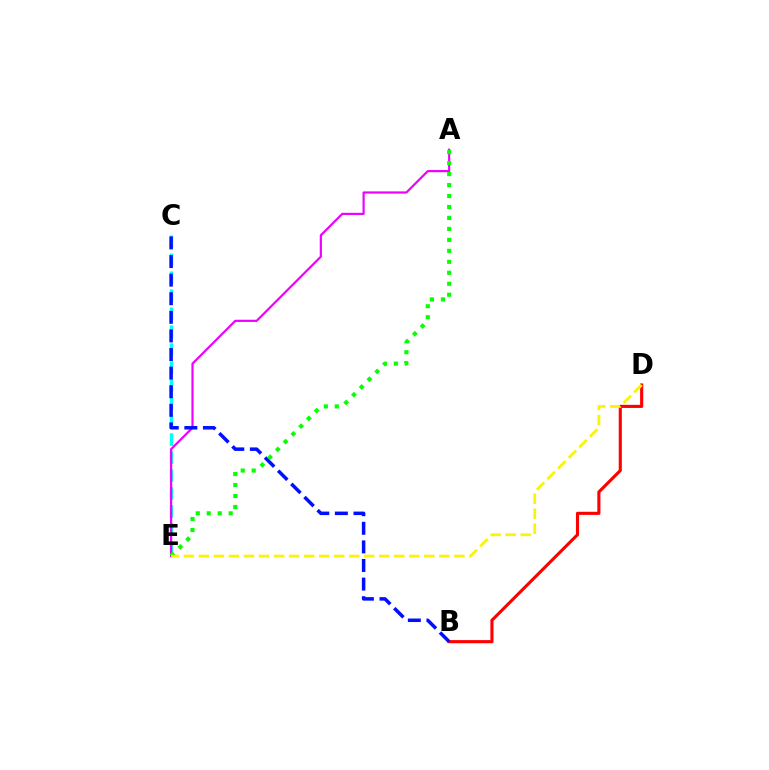{('C', 'E'): [{'color': '#00fff6', 'line_style': 'dashed', 'thickness': 2.44}], ('B', 'D'): [{'color': '#ff0000', 'line_style': 'solid', 'thickness': 2.24}], ('A', 'E'): [{'color': '#ee00ff', 'line_style': 'solid', 'thickness': 1.57}, {'color': '#08ff00', 'line_style': 'dotted', 'thickness': 2.98}], ('B', 'C'): [{'color': '#0010ff', 'line_style': 'dashed', 'thickness': 2.53}], ('D', 'E'): [{'color': '#fcf500', 'line_style': 'dashed', 'thickness': 2.04}]}